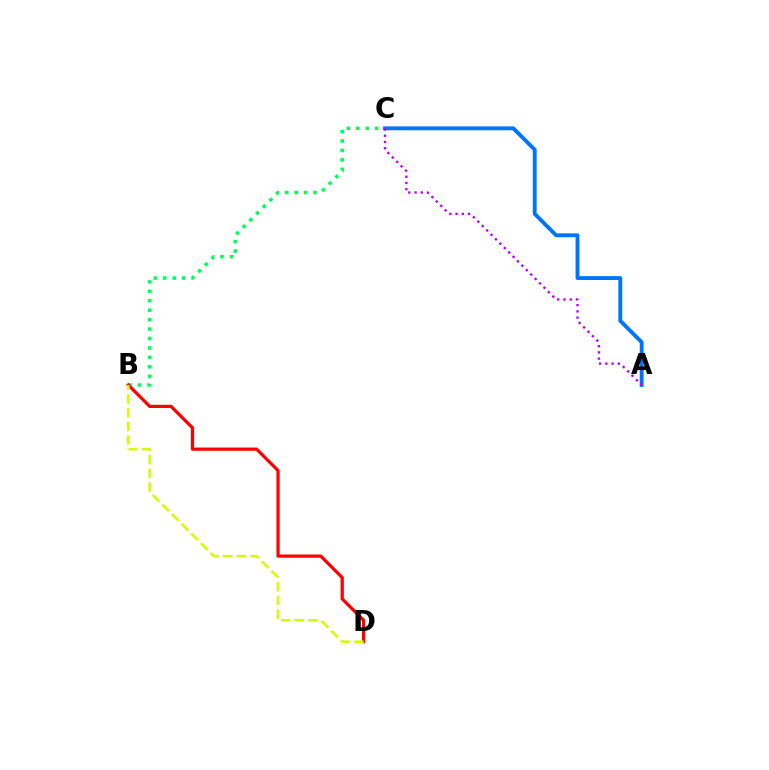{('B', 'C'): [{'color': '#00ff5c', 'line_style': 'dotted', 'thickness': 2.57}], ('B', 'D'): [{'color': '#ff0000', 'line_style': 'solid', 'thickness': 2.32}, {'color': '#d1ff00', 'line_style': 'dashed', 'thickness': 1.86}], ('A', 'C'): [{'color': '#0074ff', 'line_style': 'solid', 'thickness': 2.79}, {'color': '#b900ff', 'line_style': 'dotted', 'thickness': 1.69}]}